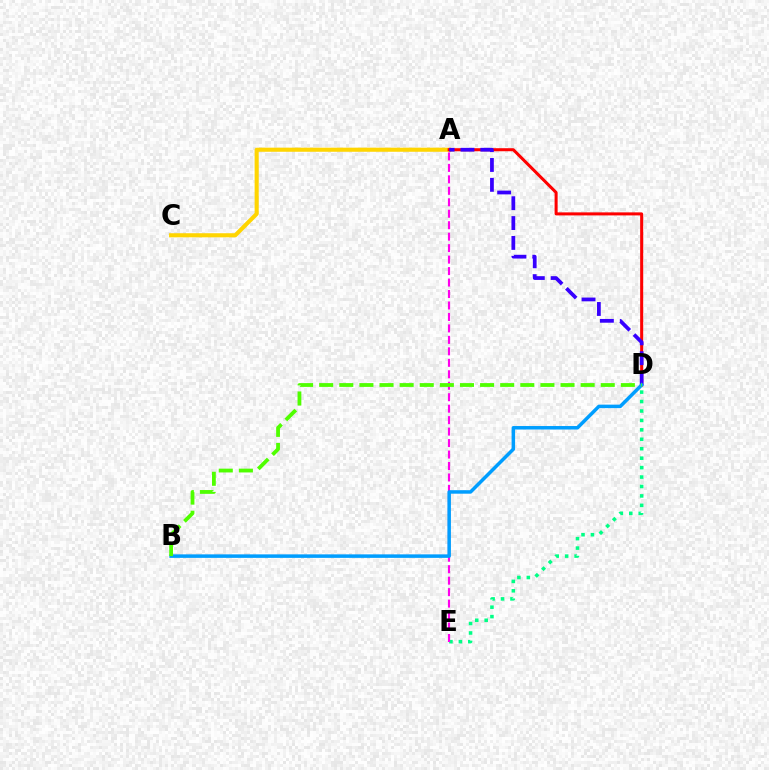{('A', 'C'): [{'color': '#ffd500', 'line_style': 'solid', 'thickness': 2.95}], ('A', 'D'): [{'color': '#ff0000', 'line_style': 'solid', 'thickness': 2.18}, {'color': '#3700ff', 'line_style': 'dashed', 'thickness': 2.7}], ('D', 'E'): [{'color': '#00ff86', 'line_style': 'dotted', 'thickness': 2.56}], ('A', 'E'): [{'color': '#ff00ed', 'line_style': 'dashed', 'thickness': 1.56}], ('B', 'D'): [{'color': '#009eff', 'line_style': 'solid', 'thickness': 2.52}, {'color': '#4fff00', 'line_style': 'dashed', 'thickness': 2.73}]}